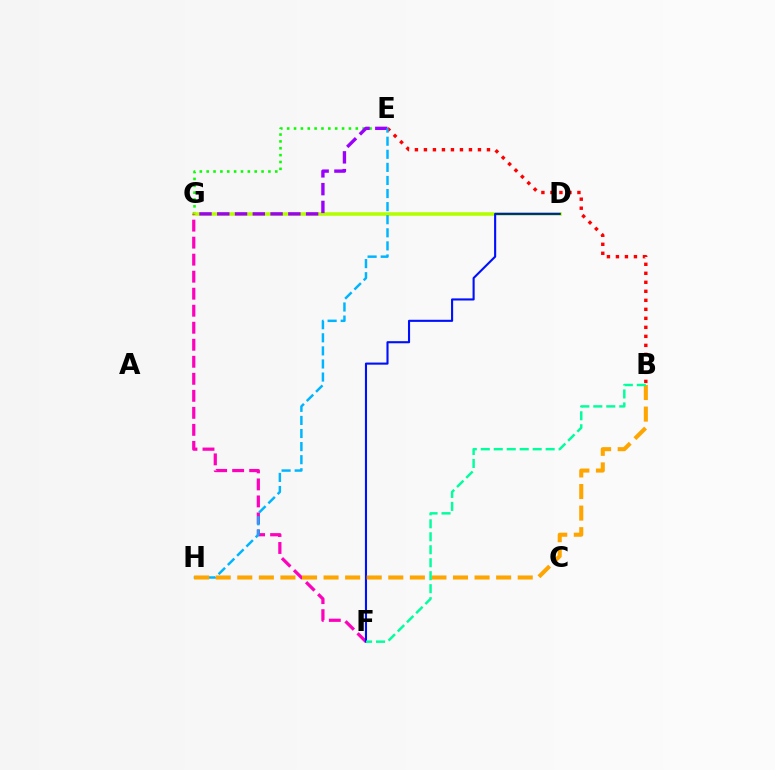{('B', 'E'): [{'color': '#ff0000', 'line_style': 'dotted', 'thickness': 2.45}], ('E', 'G'): [{'color': '#08ff00', 'line_style': 'dotted', 'thickness': 1.86}, {'color': '#9b00ff', 'line_style': 'dashed', 'thickness': 2.41}], ('D', 'G'): [{'color': '#b3ff00', 'line_style': 'solid', 'thickness': 2.56}], ('F', 'G'): [{'color': '#ff00bd', 'line_style': 'dashed', 'thickness': 2.31}], ('D', 'F'): [{'color': '#0010ff', 'line_style': 'solid', 'thickness': 1.52}], ('E', 'H'): [{'color': '#00b5ff', 'line_style': 'dashed', 'thickness': 1.78}], ('B', 'H'): [{'color': '#ffa500', 'line_style': 'dashed', 'thickness': 2.93}], ('B', 'F'): [{'color': '#00ff9d', 'line_style': 'dashed', 'thickness': 1.76}]}